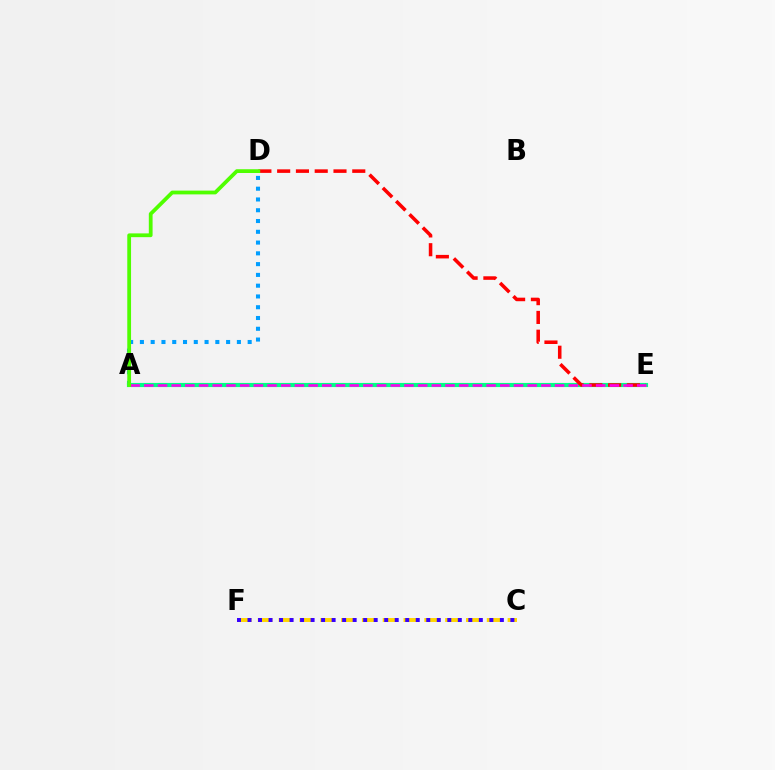{('A', 'D'): [{'color': '#009eff', 'line_style': 'dotted', 'thickness': 2.93}, {'color': '#4fff00', 'line_style': 'solid', 'thickness': 2.72}], ('A', 'E'): [{'color': '#00ff86', 'line_style': 'solid', 'thickness': 2.98}, {'color': '#ff00ed', 'line_style': 'dashed', 'thickness': 1.86}], ('C', 'F'): [{'color': '#ffd500', 'line_style': 'dashed', 'thickness': 2.83}, {'color': '#3700ff', 'line_style': 'dotted', 'thickness': 2.86}], ('D', 'E'): [{'color': '#ff0000', 'line_style': 'dashed', 'thickness': 2.55}]}